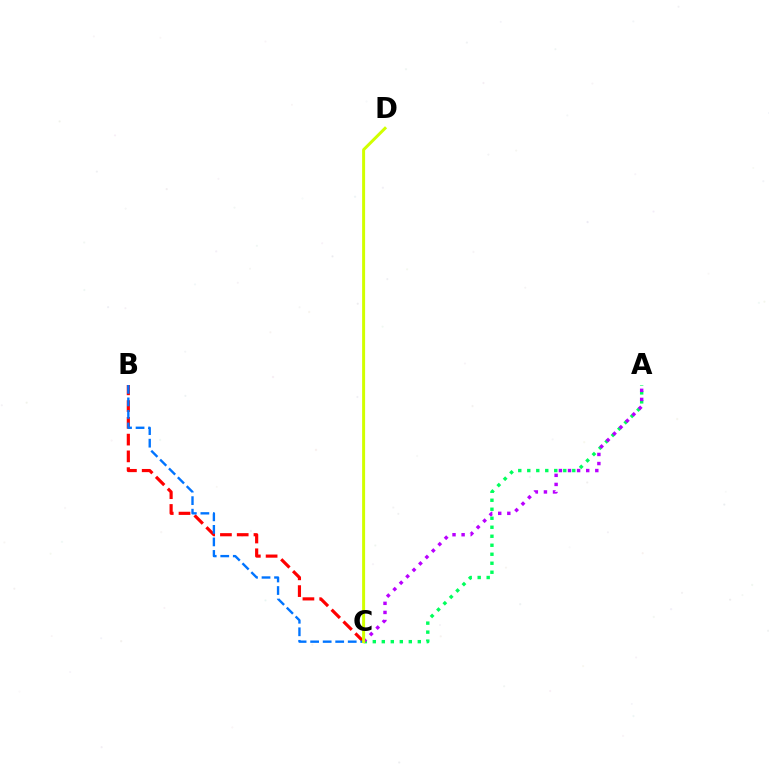{('B', 'C'): [{'color': '#ff0000', 'line_style': 'dashed', 'thickness': 2.28}, {'color': '#0074ff', 'line_style': 'dashed', 'thickness': 1.7}], ('A', 'C'): [{'color': '#00ff5c', 'line_style': 'dotted', 'thickness': 2.45}, {'color': '#b900ff', 'line_style': 'dotted', 'thickness': 2.47}], ('C', 'D'): [{'color': '#d1ff00', 'line_style': 'solid', 'thickness': 2.15}]}